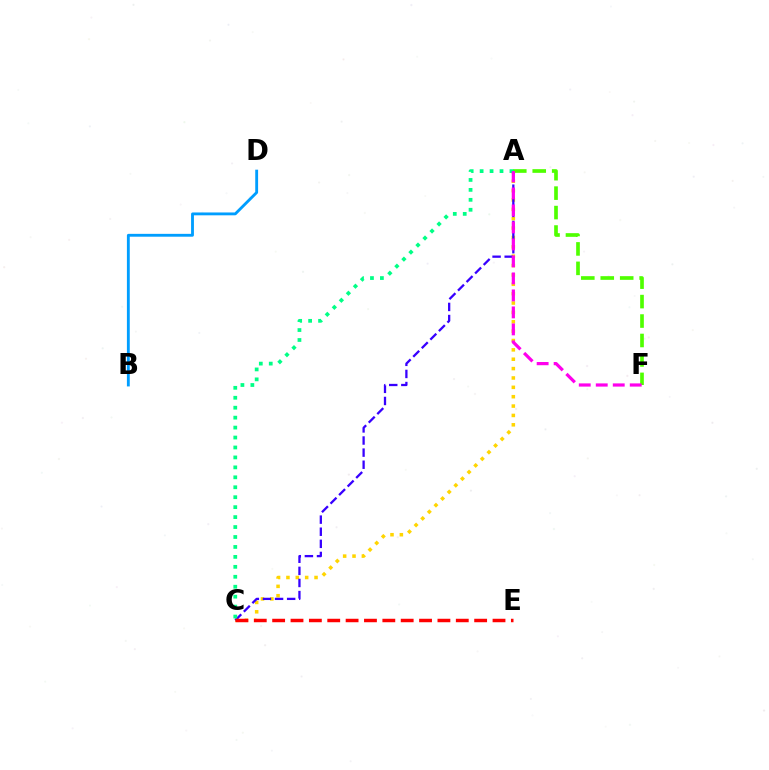{('A', 'C'): [{'color': '#ffd500', 'line_style': 'dotted', 'thickness': 2.55}, {'color': '#3700ff', 'line_style': 'dashed', 'thickness': 1.64}, {'color': '#00ff86', 'line_style': 'dotted', 'thickness': 2.7}], ('A', 'F'): [{'color': '#4fff00', 'line_style': 'dashed', 'thickness': 2.64}, {'color': '#ff00ed', 'line_style': 'dashed', 'thickness': 2.31}], ('B', 'D'): [{'color': '#009eff', 'line_style': 'solid', 'thickness': 2.05}], ('C', 'E'): [{'color': '#ff0000', 'line_style': 'dashed', 'thickness': 2.49}]}